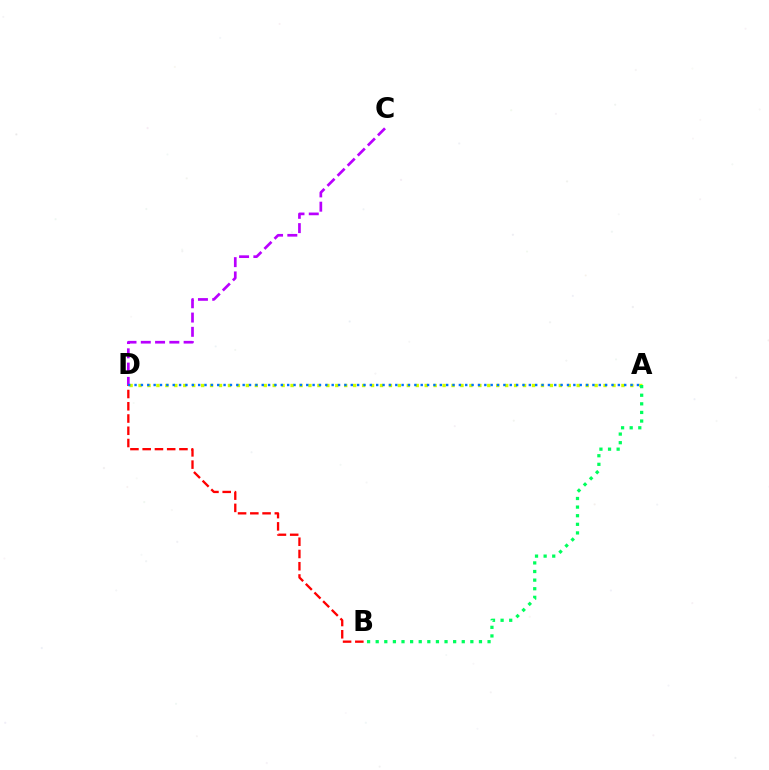{('B', 'D'): [{'color': '#ff0000', 'line_style': 'dashed', 'thickness': 1.66}], ('A', 'D'): [{'color': '#d1ff00', 'line_style': 'dotted', 'thickness': 2.43}, {'color': '#0074ff', 'line_style': 'dotted', 'thickness': 1.73}], ('C', 'D'): [{'color': '#b900ff', 'line_style': 'dashed', 'thickness': 1.94}], ('A', 'B'): [{'color': '#00ff5c', 'line_style': 'dotted', 'thickness': 2.34}]}